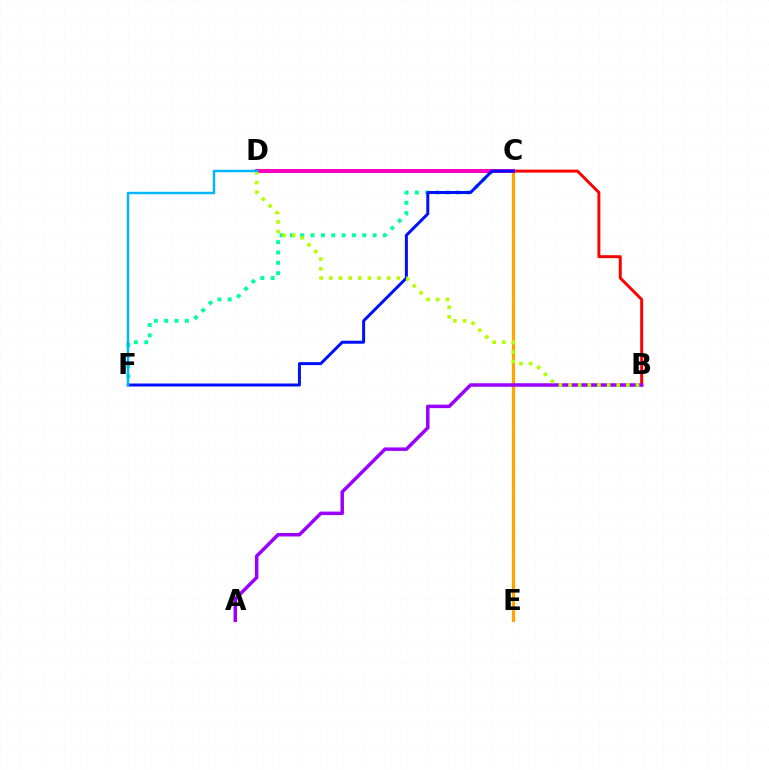{('C', 'E'): [{'color': '#08ff00', 'line_style': 'dashed', 'thickness': 1.5}, {'color': '#ffa500', 'line_style': 'solid', 'thickness': 2.31}], ('C', 'F'): [{'color': '#00ff9d', 'line_style': 'dotted', 'thickness': 2.81}, {'color': '#0010ff', 'line_style': 'solid', 'thickness': 2.15}], ('B', 'C'): [{'color': '#ff0000', 'line_style': 'solid', 'thickness': 2.12}], ('C', 'D'): [{'color': '#ff00bd', 'line_style': 'solid', 'thickness': 2.86}], ('A', 'B'): [{'color': '#9b00ff', 'line_style': 'solid', 'thickness': 2.51}], ('B', 'D'): [{'color': '#b3ff00', 'line_style': 'dotted', 'thickness': 2.62}], ('D', 'F'): [{'color': '#00b5ff', 'line_style': 'solid', 'thickness': 1.76}]}